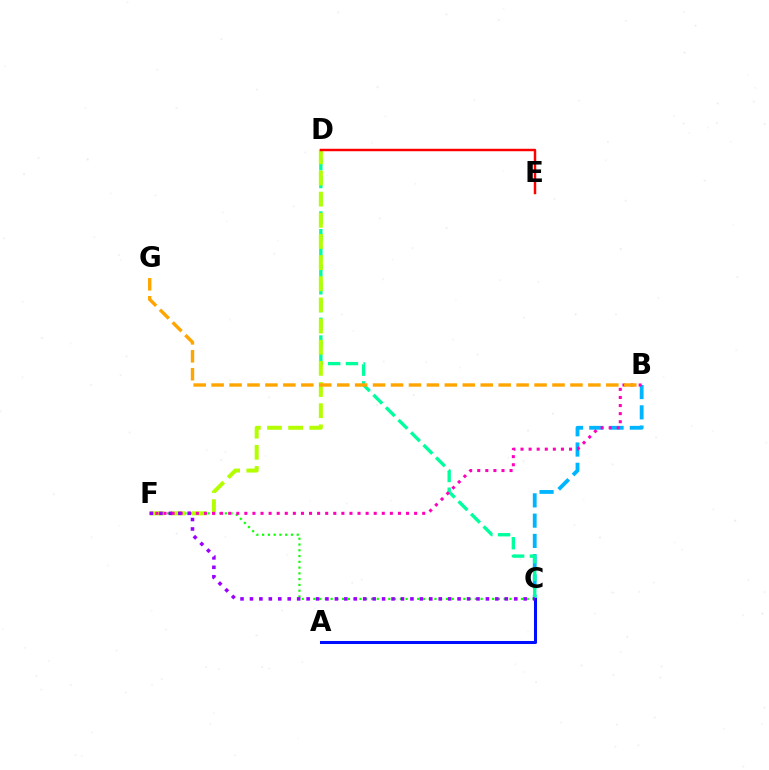{('B', 'C'): [{'color': '#00b5ff', 'line_style': 'dashed', 'thickness': 2.75}], ('C', 'D'): [{'color': '#00ff9d', 'line_style': 'dashed', 'thickness': 2.41}], ('C', 'F'): [{'color': '#08ff00', 'line_style': 'dotted', 'thickness': 1.57}, {'color': '#9b00ff', 'line_style': 'dotted', 'thickness': 2.56}], ('D', 'F'): [{'color': '#b3ff00', 'line_style': 'dashed', 'thickness': 2.87}], ('B', 'F'): [{'color': '#ff00bd', 'line_style': 'dotted', 'thickness': 2.2}], ('D', 'E'): [{'color': '#ff0000', 'line_style': 'solid', 'thickness': 1.77}], ('A', 'C'): [{'color': '#0010ff', 'line_style': 'solid', 'thickness': 2.19}], ('B', 'G'): [{'color': '#ffa500', 'line_style': 'dashed', 'thickness': 2.44}]}